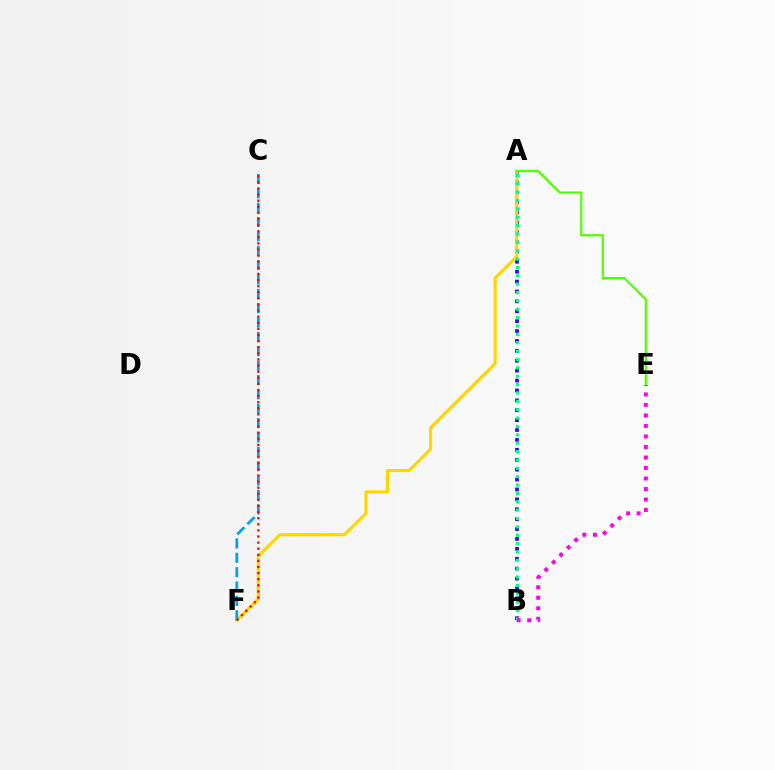{('A', 'B'): [{'color': '#3700ff', 'line_style': 'dotted', 'thickness': 2.69}, {'color': '#00ff86', 'line_style': 'dotted', 'thickness': 2.27}], ('A', 'F'): [{'color': '#ffd500', 'line_style': 'solid', 'thickness': 2.26}], ('A', 'E'): [{'color': '#4fff00', 'line_style': 'solid', 'thickness': 1.56}], ('C', 'F'): [{'color': '#009eff', 'line_style': 'dashed', 'thickness': 1.95}, {'color': '#ff0000', 'line_style': 'dotted', 'thickness': 1.66}], ('B', 'E'): [{'color': '#ff00ed', 'line_style': 'dotted', 'thickness': 2.86}]}